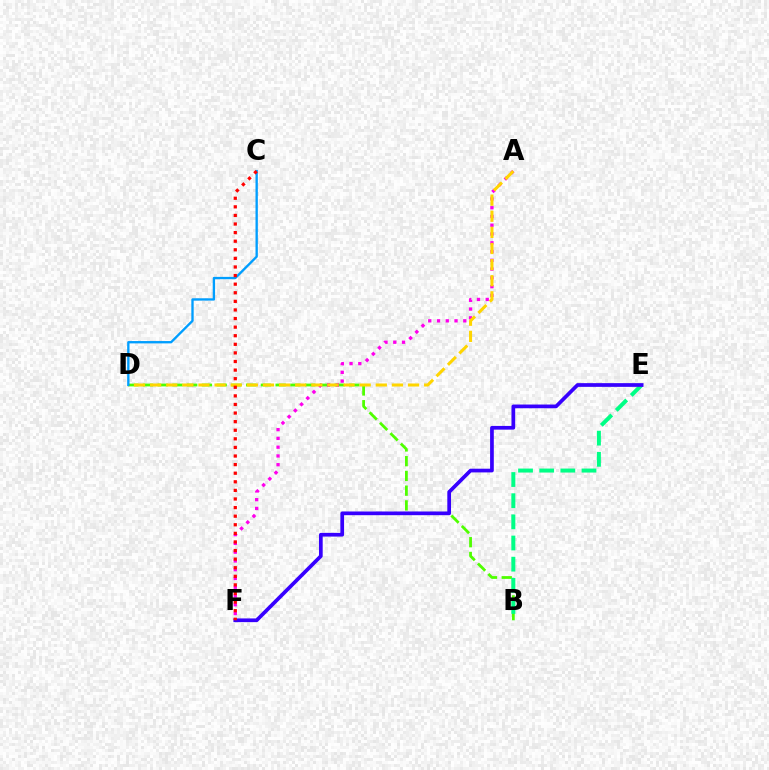{('B', 'D'): [{'color': '#4fff00', 'line_style': 'dashed', 'thickness': 2.0}], ('B', 'E'): [{'color': '#00ff86', 'line_style': 'dashed', 'thickness': 2.87}], ('A', 'F'): [{'color': '#ff00ed', 'line_style': 'dotted', 'thickness': 2.38}], ('E', 'F'): [{'color': '#3700ff', 'line_style': 'solid', 'thickness': 2.67}], ('A', 'D'): [{'color': '#ffd500', 'line_style': 'dashed', 'thickness': 2.19}], ('C', 'D'): [{'color': '#009eff', 'line_style': 'solid', 'thickness': 1.69}], ('C', 'F'): [{'color': '#ff0000', 'line_style': 'dotted', 'thickness': 2.33}]}